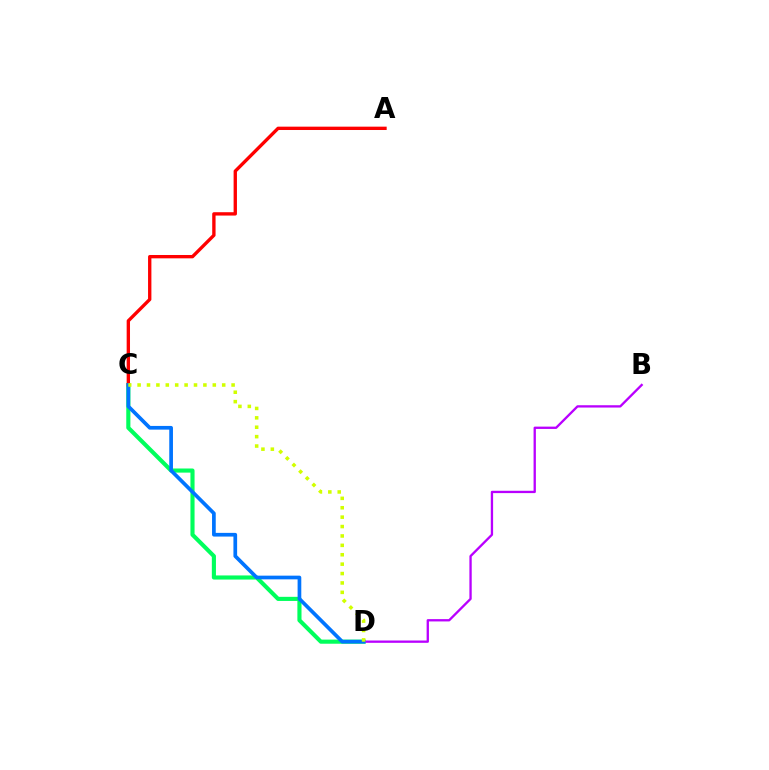{('C', 'D'): [{'color': '#00ff5c', 'line_style': 'solid', 'thickness': 2.96}, {'color': '#0074ff', 'line_style': 'solid', 'thickness': 2.66}, {'color': '#d1ff00', 'line_style': 'dotted', 'thickness': 2.55}], ('A', 'C'): [{'color': '#ff0000', 'line_style': 'solid', 'thickness': 2.41}], ('B', 'D'): [{'color': '#b900ff', 'line_style': 'solid', 'thickness': 1.67}]}